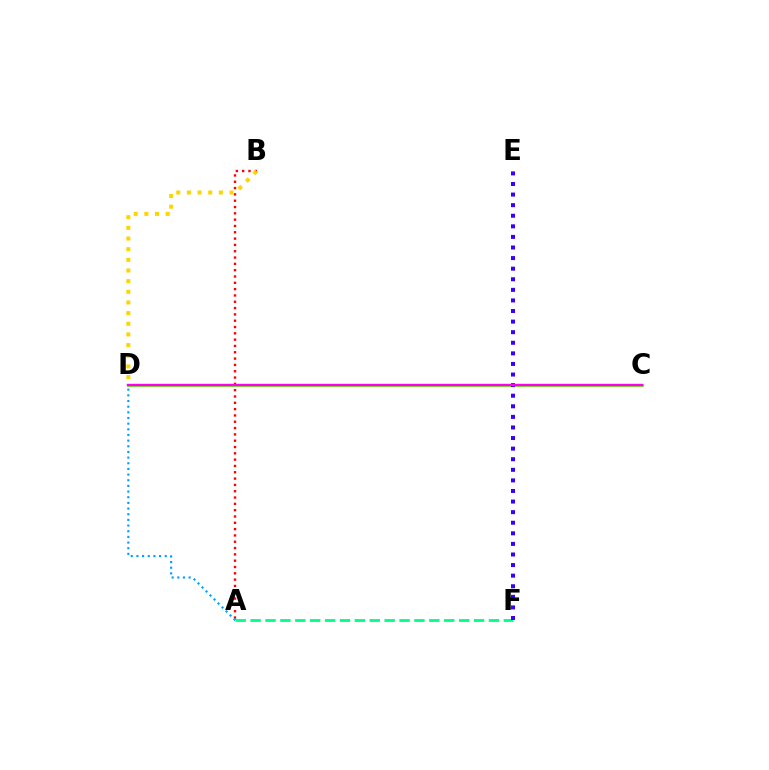{('C', 'D'): [{'color': '#4fff00', 'line_style': 'solid', 'thickness': 2.01}, {'color': '#ff00ed', 'line_style': 'solid', 'thickness': 1.73}], ('A', 'F'): [{'color': '#00ff86', 'line_style': 'dashed', 'thickness': 2.02}], ('A', 'B'): [{'color': '#ff0000', 'line_style': 'dotted', 'thickness': 1.72}], ('E', 'F'): [{'color': '#3700ff', 'line_style': 'dotted', 'thickness': 2.88}], ('A', 'D'): [{'color': '#009eff', 'line_style': 'dotted', 'thickness': 1.54}], ('B', 'D'): [{'color': '#ffd500', 'line_style': 'dotted', 'thickness': 2.9}]}